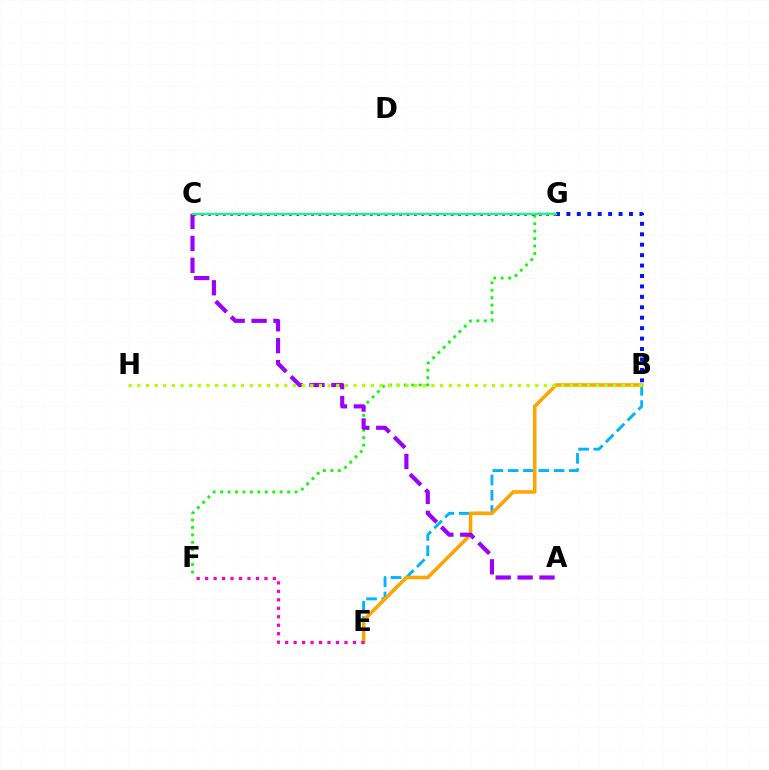{('B', 'E'): [{'color': '#00b5ff', 'line_style': 'dashed', 'thickness': 2.08}, {'color': '#ffa500', 'line_style': 'solid', 'thickness': 2.56}], ('B', 'G'): [{'color': '#0010ff', 'line_style': 'dotted', 'thickness': 2.83}], ('F', 'G'): [{'color': '#08ff00', 'line_style': 'dotted', 'thickness': 2.02}], ('A', 'C'): [{'color': '#9b00ff', 'line_style': 'dashed', 'thickness': 2.98}], ('C', 'G'): [{'color': '#ff0000', 'line_style': 'dotted', 'thickness': 2.0}, {'color': '#00ff9d', 'line_style': 'solid', 'thickness': 1.58}], ('B', 'H'): [{'color': '#b3ff00', 'line_style': 'dotted', 'thickness': 2.35}], ('E', 'F'): [{'color': '#ff00bd', 'line_style': 'dotted', 'thickness': 2.3}]}